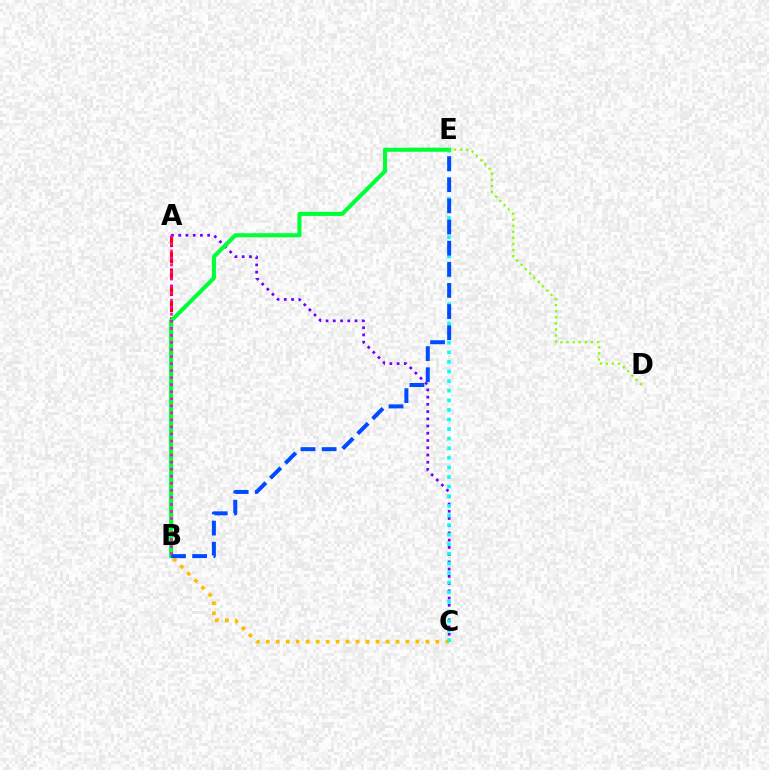{('B', 'C'): [{'color': '#ffbd00', 'line_style': 'dotted', 'thickness': 2.71}], ('A', 'B'): [{'color': '#ff0000', 'line_style': 'dashed', 'thickness': 2.21}, {'color': '#ff00cf', 'line_style': 'dotted', 'thickness': 1.91}], ('A', 'C'): [{'color': '#7200ff', 'line_style': 'dotted', 'thickness': 1.97}], ('C', 'E'): [{'color': '#00fff6', 'line_style': 'dotted', 'thickness': 2.61}], ('B', 'E'): [{'color': '#00ff39', 'line_style': 'solid', 'thickness': 2.94}, {'color': '#004bff', 'line_style': 'dashed', 'thickness': 2.87}], ('D', 'E'): [{'color': '#84ff00', 'line_style': 'dotted', 'thickness': 1.65}]}